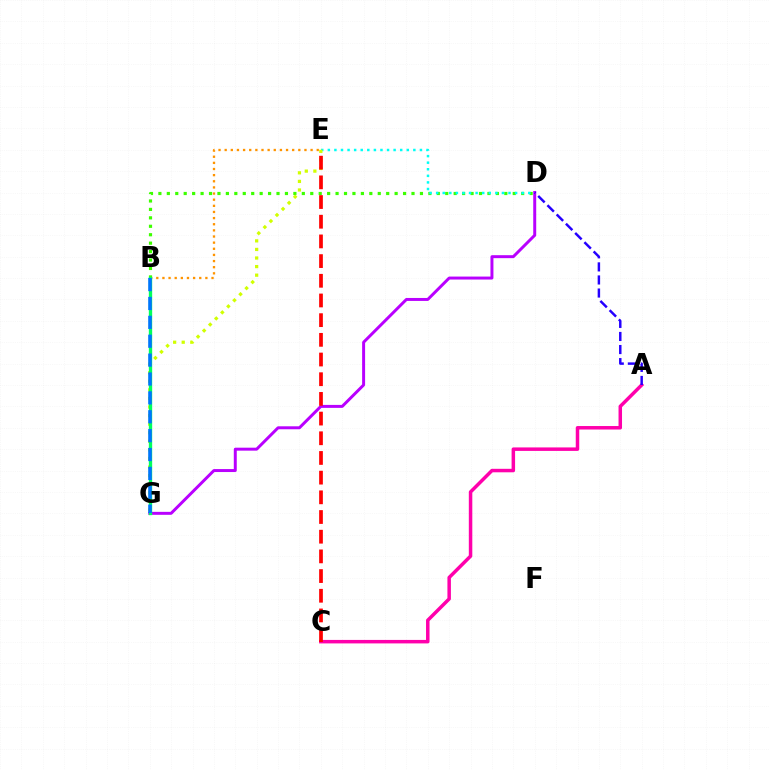{('B', 'E'): [{'color': '#ff9400', 'line_style': 'dotted', 'thickness': 1.67}], ('B', 'D'): [{'color': '#3dff00', 'line_style': 'dotted', 'thickness': 2.29}], ('D', 'E'): [{'color': '#00fff6', 'line_style': 'dotted', 'thickness': 1.79}], ('D', 'G'): [{'color': '#b900ff', 'line_style': 'solid', 'thickness': 2.14}], ('E', 'G'): [{'color': '#d1ff00', 'line_style': 'dotted', 'thickness': 2.33}], ('B', 'G'): [{'color': '#00ff5c', 'line_style': 'solid', 'thickness': 2.41}, {'color': '#0074ff', 'line_style': 'dashed', 'thickness': 2.56}], ('A', 'C'): [{'color': '#ff00ac', 'line_style': 'solid', 'thickness': 2.51}], ('A', 'D'): [{'color': '#2500ff', 'line_style': 'dashed', 'thickness': 1.78}], ('C', 'E'): [{'color': '#ff0000', 'line_style': 'dashed', 'thickness': 2.67}]}